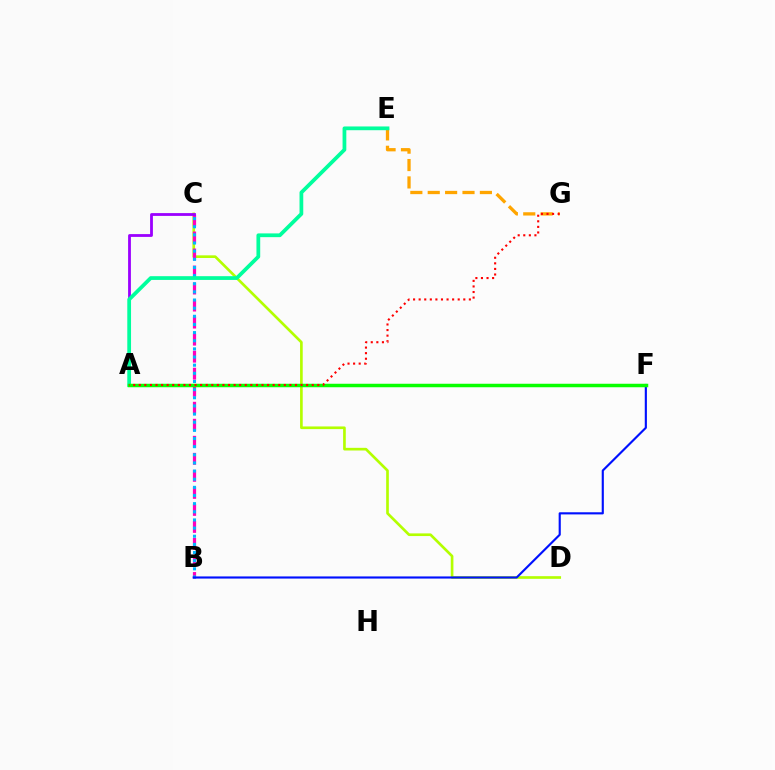{('C', 'D'): [{'color': '#b3ff00', 'line_style': 'solid', 'thickness': 1.92}], ('B', 'C'): [{'color': '#ff00bd', 'line_style': 'dashed', 'thickness': 2.31}, {'color': '#00b5ff', 'line_style': 'dotted', 'thickness': 2.21}], ('A', 'C'): [{'color': '#9b00ff', 'line_style': 'solid', 'thickness': 2.02}], ('E', 'G'): [{'color': '#ffa500', 'line_style': 'dashed', 'thickness': 2.36}], ('B', 'F'): [{'color': '#0010ff', 'line_style': 'solid', 'thickness': 1.54}], ('A', 'E'): [{'color': '#00ff9d', 'line_style': 'solid', 'thickness': 2.7}], ('A', 'F'): [{'color': '#08ff00', 'line_style': 'solid', 'thickness': 2.52}], ('A', 'G'): [{'color': '#ff0000', 'line_style': 'dotted', 'thickness': 1.52}]}